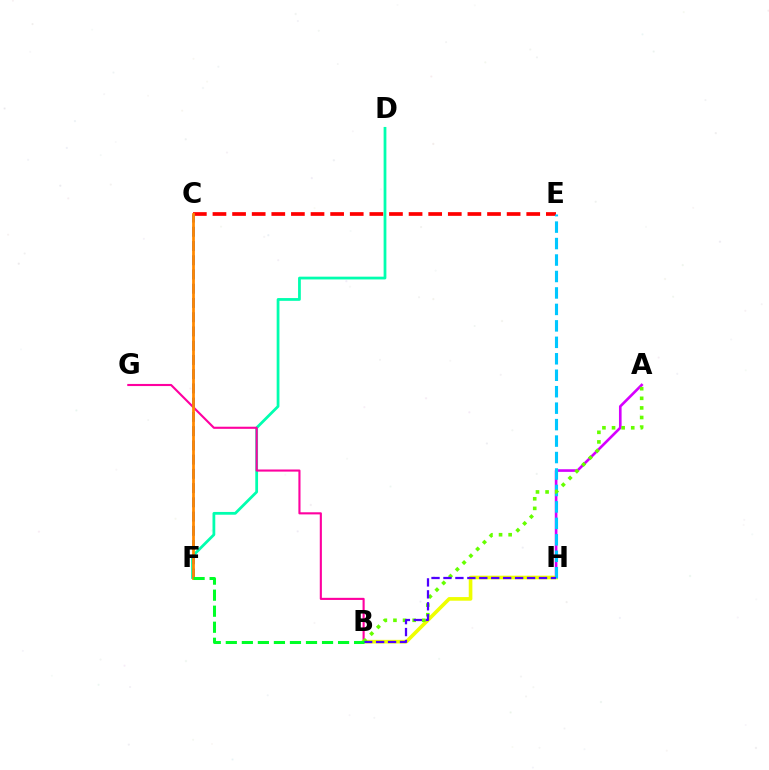{('D', 'F'): [{'color': '#00ffaf', 'line_style': 'solid', 'thickness': 1.99}], ('C', 'E'): [{'color': '#ff0000', 'line_style': 'dashed', 'thickness': 2.66}], ('B', 'G'): [{'color': '#ff00a0', 'line_style': 'solid', 'thickness': 1.53}], ('C', 'F'): [{'color': '#003fff', 'line_style': 'dashed', 'thickness': 1.93}, {'color': '#ff8800', 'line_style': 'solid', 'thickness': 1.98}], ('A', 'H'): [{'color': '#d600ff', 'line_style': 'solid', 'thickness': 1.9}], ('B', 'H'): [{'color': '#eeff00', 'line_style': 'solid', 'thickness': 2.62}, {'color': '#4f00ff', 'line_style': 'dashed', 'thickness': 1.62}], ('E', 'H'): [{'color': '#00c7ff', 'line_style': 'dashed', 'thickness': 2.24}], ('A', 'B'): [{'color': '#66ff00', 'line_style': 'dotted', 'thickness': 2.61}], ('B', 'F'): [{'color': '#00ff27', 'line_style': 'dashed', 'thickness': 2.18}]}